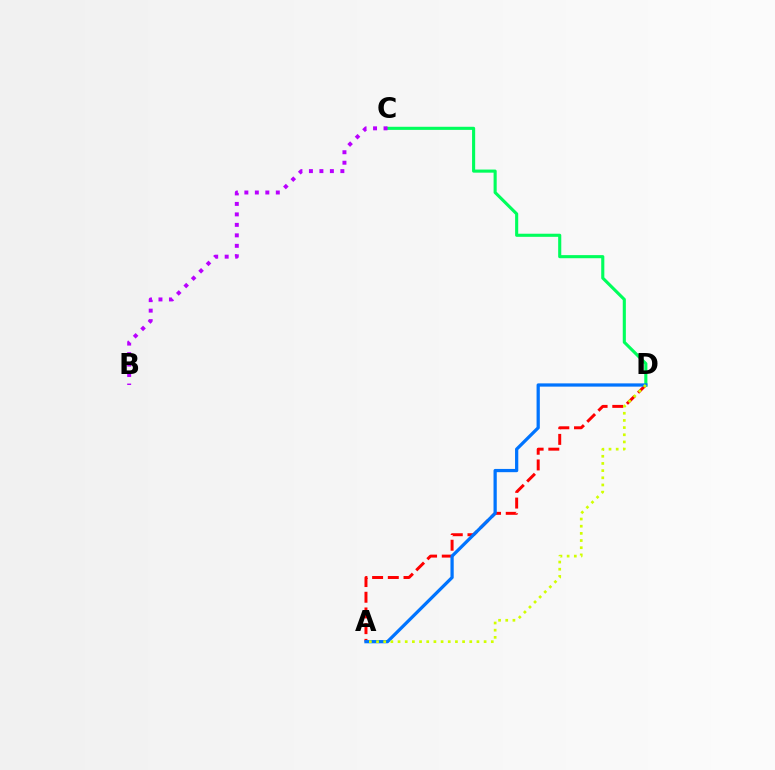{('C', 'D'): [{'color': '#00ff5c', 'line_style': 'solid', 'thickness': 2.24}], ('B', 'C'): [{'color': '#b900ff', 'line_style': 'dotted', 'thickness': 2.85}], ('A', 'D'): [{'color': '#ff0000', 'line_style': 'dashed', 'thickness': 2.13}, {'color': '#0074ff', 'line_style': 'solid', 'thickness': 2.34}, {'color': '#d1ff00', 'line_style': 'dotted', 'thickness': 1.95}]}